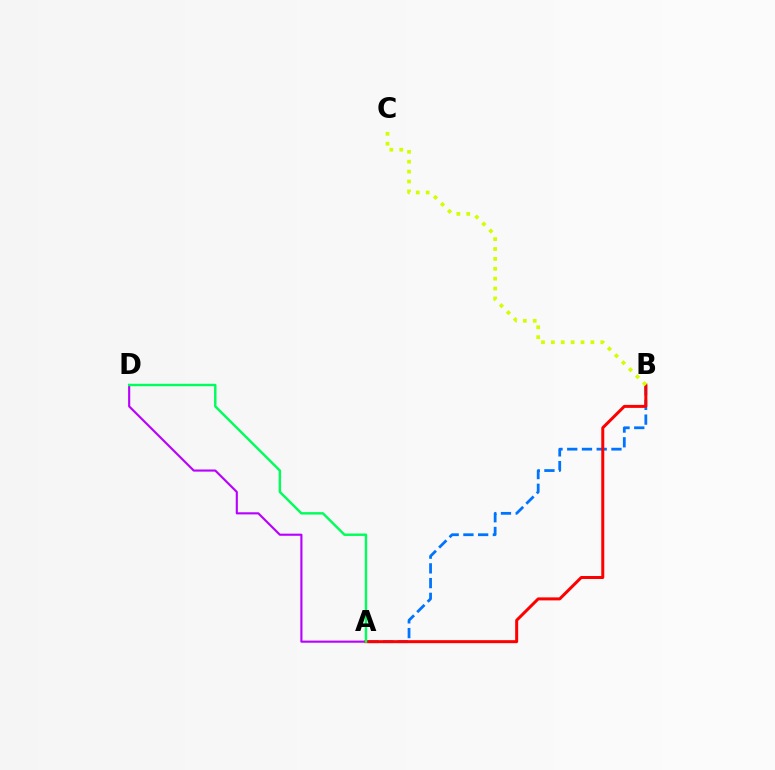{('A', 'D'): [{'color': '#b900ff', 'line_style': 'solid', 'thickness': 1.53}, {'color': '#00ff5c', 'line_style': 'solid', 'thickness': 1.75}], ('A', 'B'): [{'color': '#0074ff', 'line_style': 'dashed', 'thickness': 2.0}, {'color': '#ff0000', 'line_style': 'solid', 'thickness': 2.16}], ('B', 'C'): [{'color': '#d1ff00', 'line_style': 'dotted', 'thickness': 2.69}]}